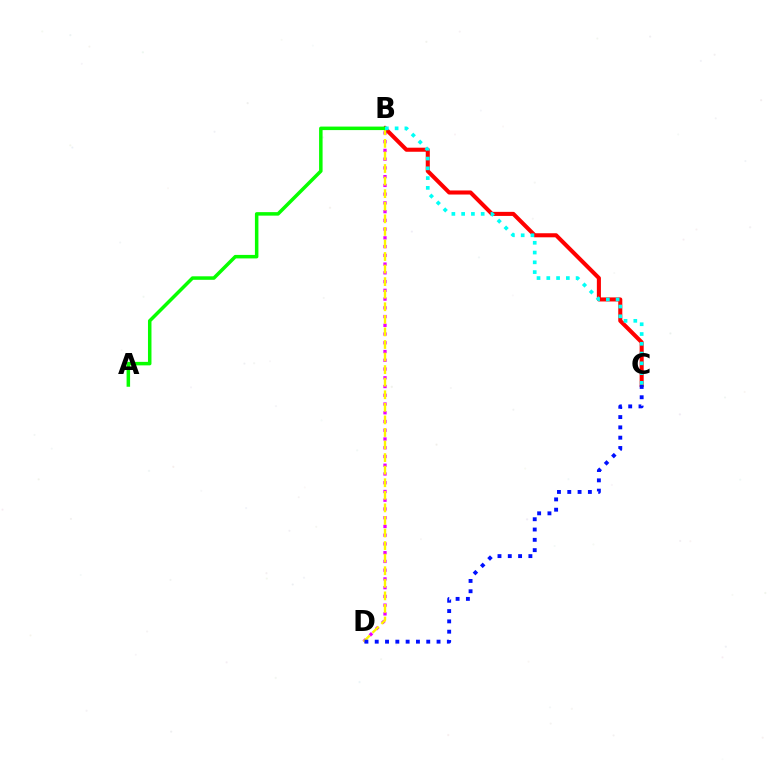{('B', 'D'): [{'color': '#ee00ff', 'line_style': 'dotted', 'thickness': 2.38}, {'color': '#fcf500', 'line_style': 'dashed', 'thickness': 1.71}], ('B', 'C'): [{'color': '#ff0000', 'line_style': 'solid', 'thickness': 2.93}, {'color': '#00fff6', 'line_style': 'dotted', 'thickness': 2.65}], ('A', 'B'): [{'color': '#08ff00', 'line_style': 'solid', 'thickness': 2.52}], ('C', 'D'): [{'color': '#0010ff', 'line_style': 'dotted', 'thickness': 2.8}]}